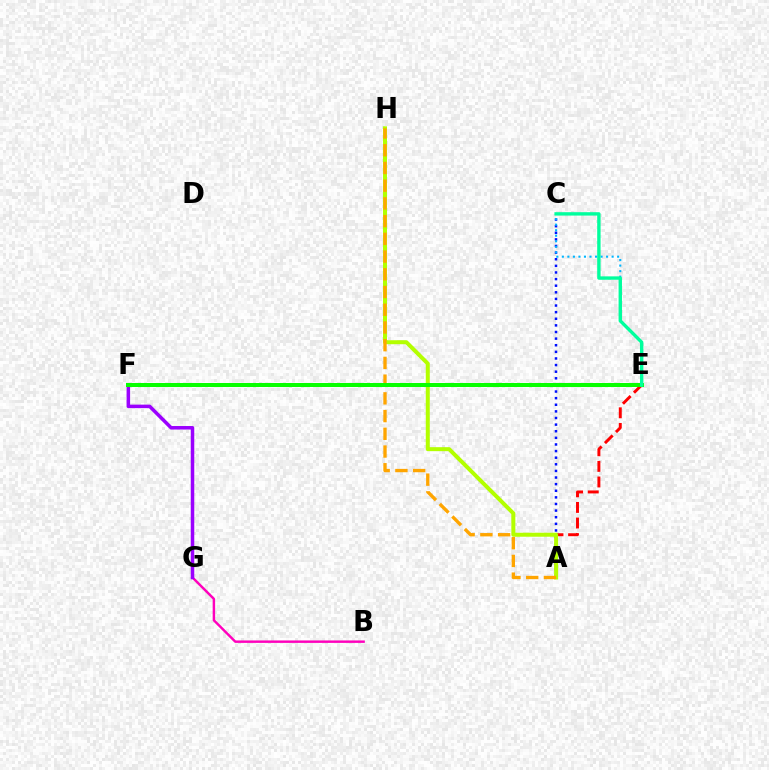{('A', 'C'): [{'color': '#0010ff', 'line_style': 'dotted', 'thickness': 1.8}], ('B', 'G'): [{'color': '#ff00bd', 'line_style': 'solid', 'thickness': 1.76}], ('C', 'E'): [{'color': '#00b5ff', 'line_style': 'dotted', 'thickness': 1.5}, {'color': '#00ff9d', 'line_style': 'solid', 'thickness': 2.44}], ('A', 'E'): [{'color': '#ff0000', 'line_style': 'dashed', 'thickness': 2.12}], ('F', 'G'): [{'color': '#9b00ff', 'line_style': 'solid', 'thickness': 2.53}], ('A', 'H'): [{'color': '#b3ff00', 'line_style': 'solid', 'thickness': 2.88}, {'color': '#ffa500', 'line_style': 'dashed', 'thickness': 2.41}], ('E', 'F'): [{'color': '#08ff00', 'line_style': 'solid', 'thickness': 2.89}]}